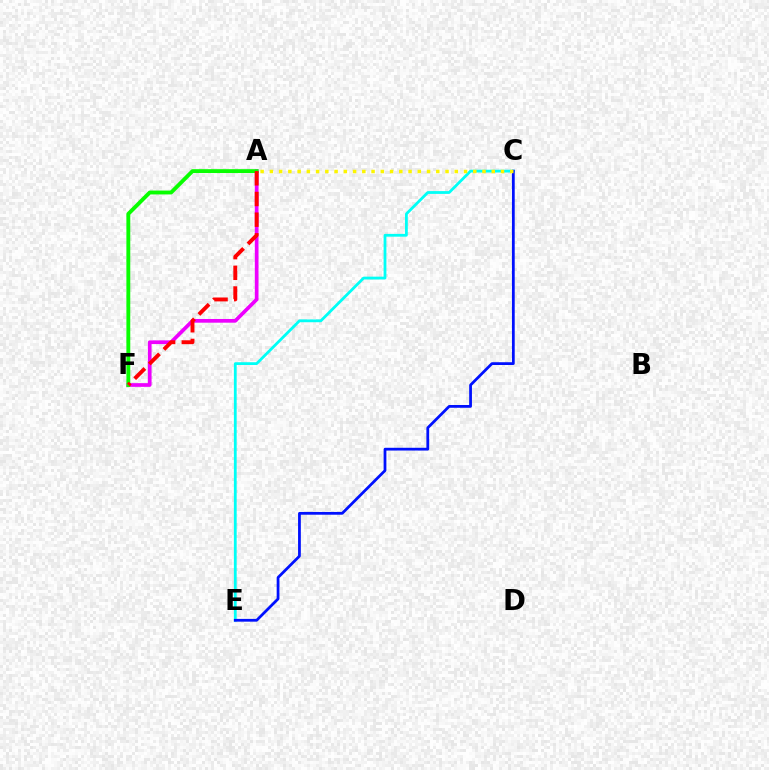{('C', 'E'): [{'color': '#00fff6', 'line_style': 'solid', 'thickness': 2.01}, {'color': '#0010ff', 'line_style': 'solid', 'thickness': 1.99}], ('A', 'F'): [{'color': '#ee00ff', 'line_style': 'solid', 'thickness': 2.66}, {'color': '#08ff00', 'line_style': 'solid', 'thickness': 2.79}, {'color': '#ff0000', 'line_style': 'dashed', 'thickness': 2.81}], ('A', 'C'): [{'color': '#fcf500', 'line_style': 'dotted', 'thickness': 2.51}]}